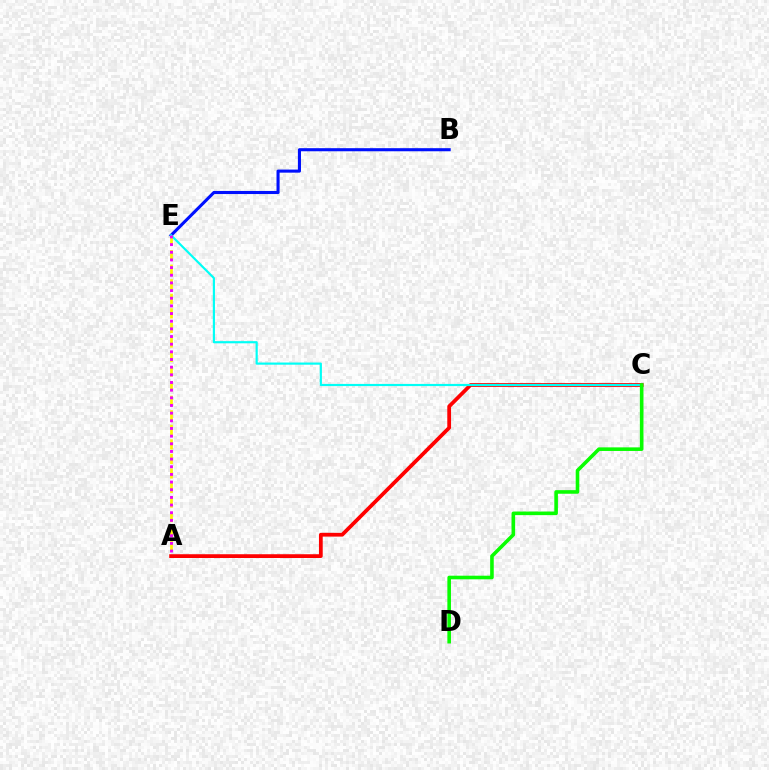{('A', 'E'): [{'color': '#fcf500', 'line_style': 'dashed', 'thickness': 1.98}, {'color': '#ee00ff', 'line_style': 'dotted', 'thickness': 2.08}], ('B', 'E'): [{'color': '#0010ff', 'line_style': 'solid', 'thickness': 2.22}], ('A', 'C'): [{'color': '#ff0000', 'line_style': 'solid', 'thickness': 2.71}], ('C', 'E'): [{'color': '#00fff6', 'line_style': 'solid', 'thickness': 1.56}], ('C', 'D'): [{'color': '#08ff00', 'line_style': 'solid', 'thickness': 2.59}]}